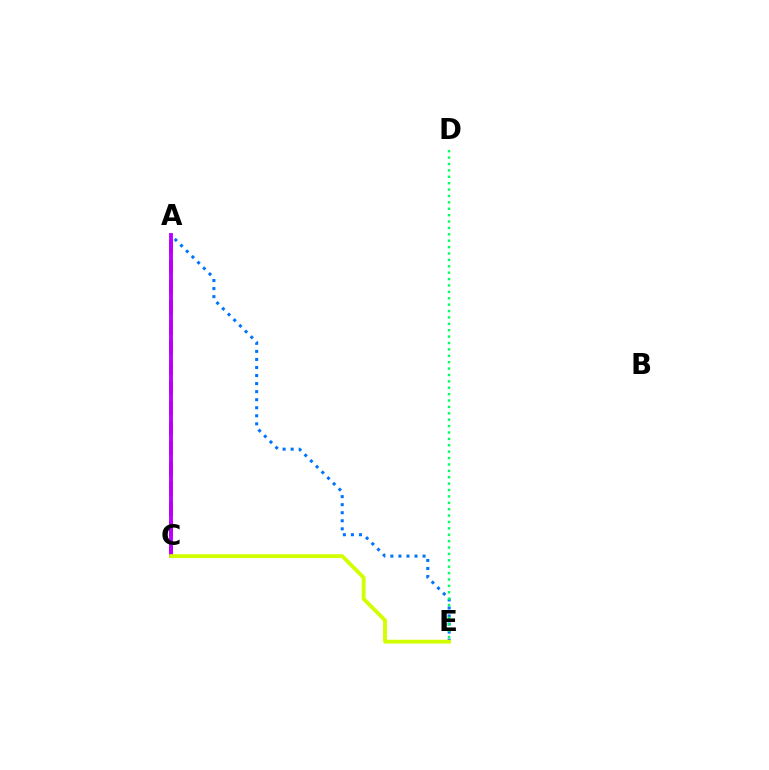{('A', 'E'): [{'color': '#0074ff', 'line_style': 'dotted', 'thickness': 2.19}], ('A', 'C'): [{'color': '#ff0000', 'line_style': 'dashed', 'thickness': 2.74}, {'color': '#b900ff', 'line_style': 'solid', 'thickness': 2.77}], ('D', 'E'): [{'color': '#00ff5c', 'line_style': 'dotted', 'thickness': 1.74}], ('C', 'E'): [{'color': '#d1ff00', 'line_style': 'solid', 'thickness': 2.76}]}